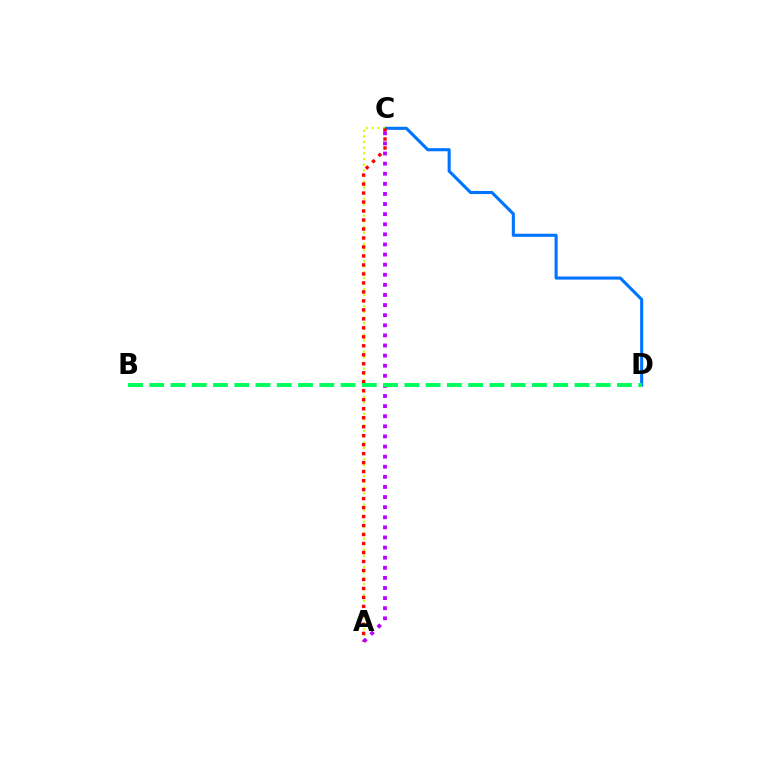{('C', 'D'): [{'color': '#0074ff', 'line_style': 'solid', 'thickness': 2.22}], ('A', 'C'): [{'color': '#d1ff00', 'line_style': 'dotted', 'thickness': 1.54}, {'color': '#ff0000', 'line_style': 'dotted', 'thickness': 2.44}, {'color': '#b900ff', 'line_style': 'dotted', 'thickness': 2.75}], ('B', 'D'): [{'color': '#00ff5c', 'line_style': 'dashed', 'thickness': 2.89}]}